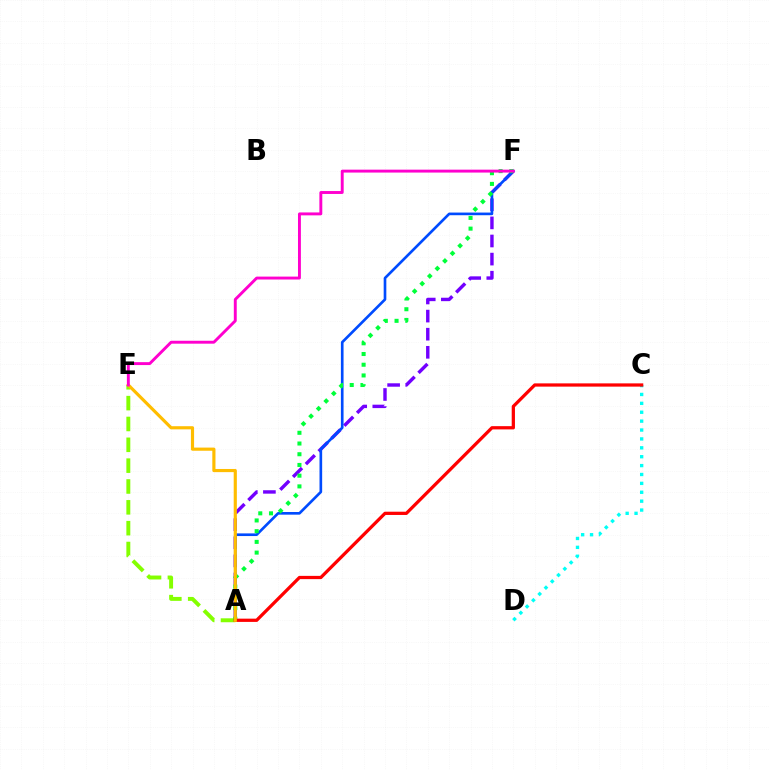{('A', 'F'): [{'color': '#7200ff', 'line_style': 'dashed', 'thickness': 2.46}, {'color': '#004bff', 'line_style': 'solid', 'thickness': 1.91}, {'color': '#00ff39', 'line_style': 'dotted', 'thickness': 2.91}], ('A', 'E'): [{'color': '#84ff00', 'line_style': 'dashed', 'thickness': 2.83}, {'color': '#ffbd00', 'line_style': 'solid', 'thickness': 2.27}], ('C', 'D'): [{'color': '#00fff6', 'line_style': 'dotted', 'thickness': 2.42}], ('A', 'C'): [{'color': '#ff0000', 'line_style': 'solid', 'thickness': 2.34}], ('E', 'F'): [{'color': '#ff00cf', 'line_style': 'solid', 'thickness': 2.1}]}